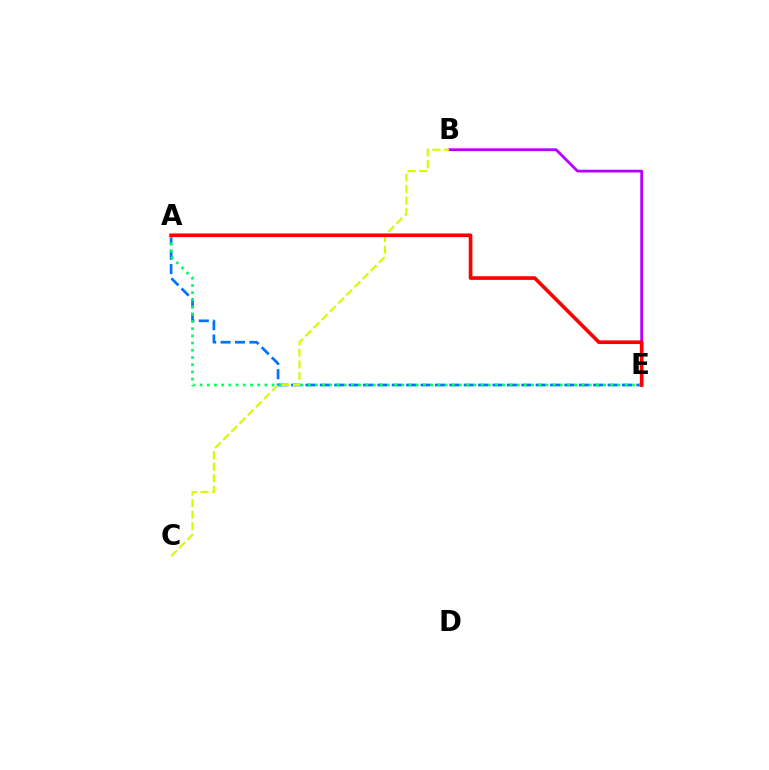{('A', 'E'): [{'color': '#0074ff', 'line_style': 'dashed', 'thickness': 1.95}, {'color': '#00ff5c', 'line_style': 'dotted', 'thickness': 1.96}, {'color': '#ff0000', 'line_style': 'solid', 'thickness': 2.63}], ('B', 'E'): [{'color': '#b900ff', 'line_style': 'solid', 'thickness': 2.01}], ('B', 'C'): [{'color': '#d1ff00', 'line_style': 'dashed', 'thickness': 1.57}]}